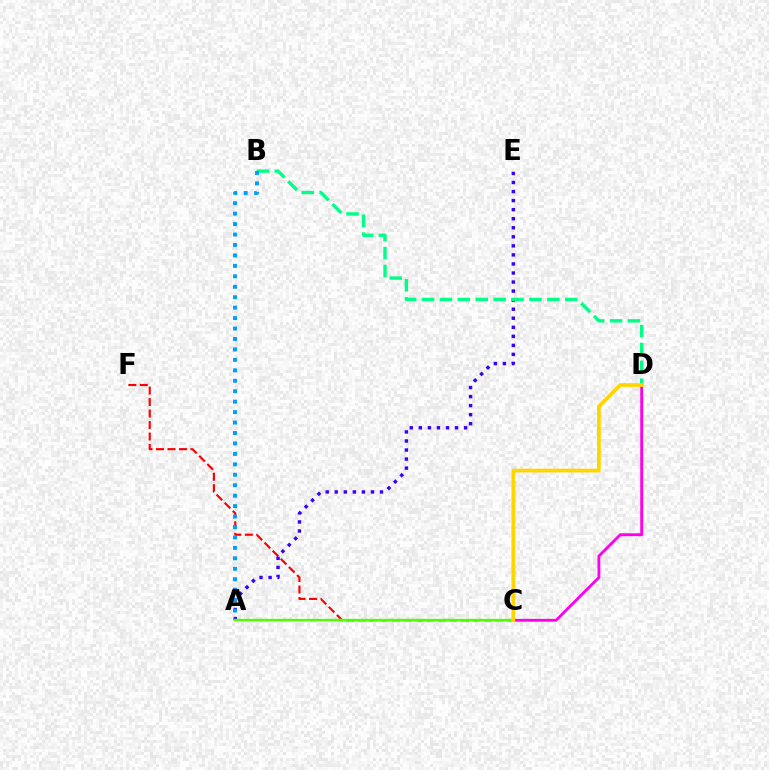{('C', 'F'): [{'color': '#ff0000', 'line_style': 'dashed', 'thickness': 1.56}], ('A', 'E'): [{'color': '#3700ff', 'line_style': 'dotted', 'thickness': 2.46}], ('B', 'D'): [{'color': '#00ff86', 'line_style': 'dashed', 'thickness': 2.43}], ('C', 'D'): [{'color': '#ff00ed', 'line_style': 'solid', 'thickness': 2.06}, {'color': '#ffd500', 'line_style': 'solid', 'thickness': 2.67}], ('A', 'B'): [{'color': '#009eff', 'line_style': 'dotted', 'thickness': 2.84}], ('A', 'C'): [{'color': '#4fff00', 'line_style': 'solid', 'thickness': 1.71}]}